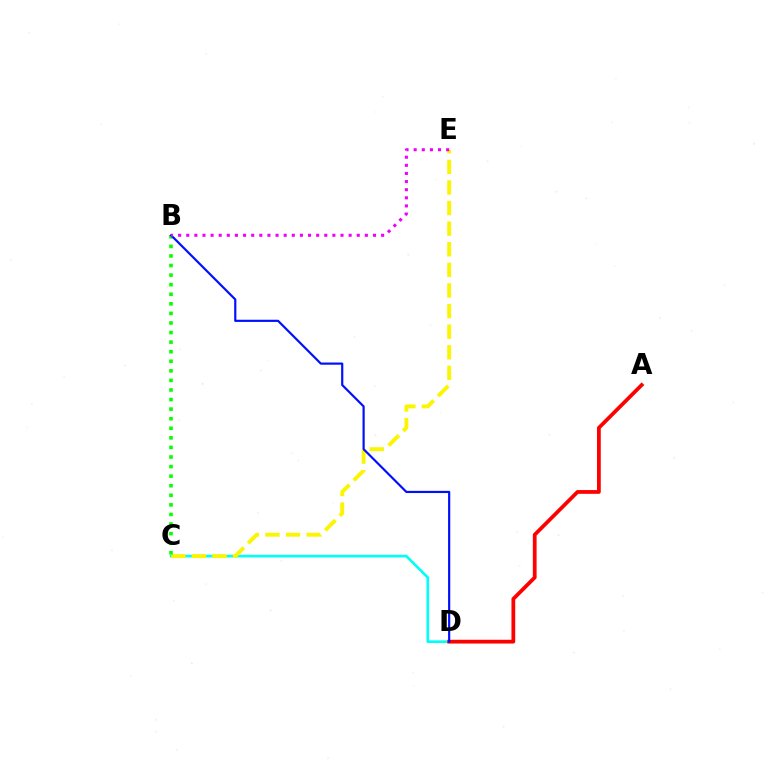{('C', 'D'): [{'color': '#00fff6', 'line_style': 'solid', 'thickness': 1.91}], ('A', 'D'): [{'color': '#ff0000', 'line_style': 'solid', 'thickness': 2.71}], ('C', 'E'): [{'color': '#fcf500', 'line_style': 'dashed', 'thickness': 2.8}], ('B', 'C'): [{'color': '#08ff00', 'line_style': 'dotted', 'thickness': 2.6}], ('B', 'D'): [{'color': '#0010ff', 'line_style': 'solid', 'thickness': 1.57}], ('B', 'E'): [{'color': '#ee00ff', 'line_style': 'dotted', 'thickness': 2.21}]}